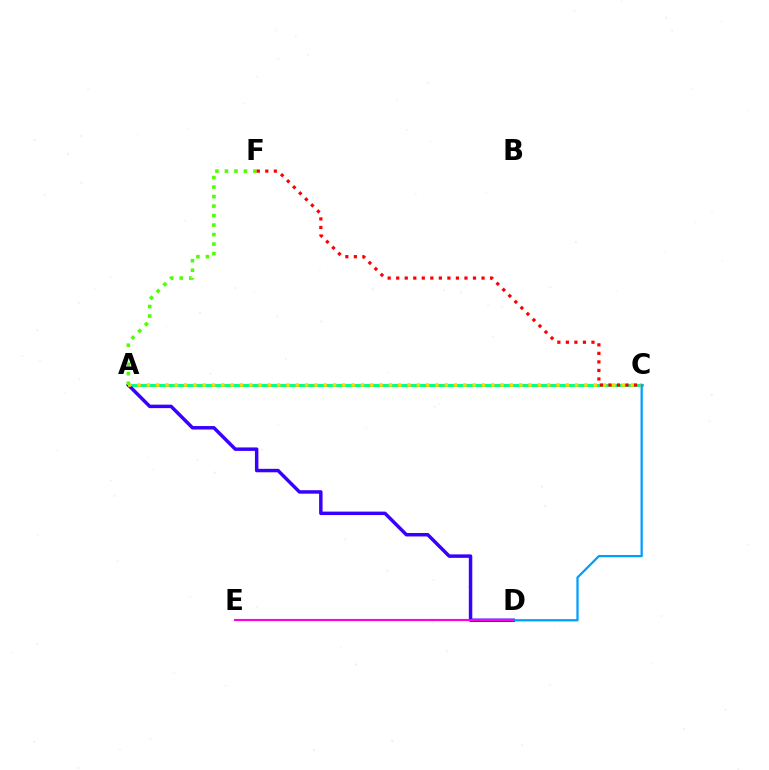{('A', 'C'): [{'color': '#00ff86', 'line_style': 'solid', 'thickness': 2.11}, {'color': '#ffd500', 'line_style': 'dotted', 'thickness': 2.53}], ('A', 'D'): [{'color': '#3700ff', 'line_style': 'solid', 'thickness': 2.49}], ('C', 'D'): [{'color': '#009eff', 'line_style': 'solid', 'thickness': 1.63}], ('A', 'F'): [{'color': '#4fff00', 'line_style': 'dotted', 'thickness': 2.58}], ('C', 'F'): [{'color': '#ff0000', 'line_style': 'dotted', 'thickness': 2.32}], ('D', 'E'): [{'color': '#ff00ed', 'line_style': 'solid', 'thickness': 1.53}]}